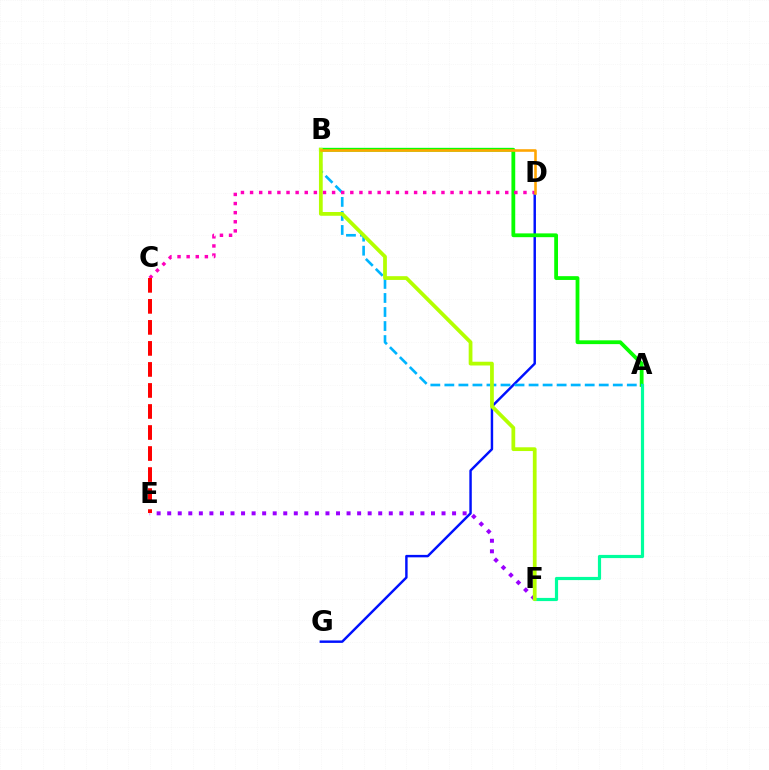{('E', 'F'): [{'color': '#9b00ff', 'line_style': 'dotted', 'thickness': 2.87}], ('D', 'G'): [{'color': '#0010ff', 'line_style': 'solid', 'thickness': 1.76}], ('A', 'B'): [{'color': '#08ff00', 'line_style': 'solid', 'thickness': 2.73}, {'color': '#00b5ff', 'line_style': 'dashed', 'thickness': 1.91}], ('A', 'F'): [{'color': '#00ff9d', 'line_style': 'solid', 'thickness': 2.29}], ('C', 'D'): [{'color': '#ff00bd', 'line_style': 'dotted', 'thickness': 2.48}], ('B', 'F'): [{'color': '#b3ff00', 'line_style': 'solid', 'thickness': 2.71}], ('C', 'E'): [{'color': '#ff0000', 'line_style': 'dashed', 'thickness': 2.86}], ('B', 'D'): [{'color': '#ffa500', 'line_style': 'solid', 'thickness': 1.85}]}